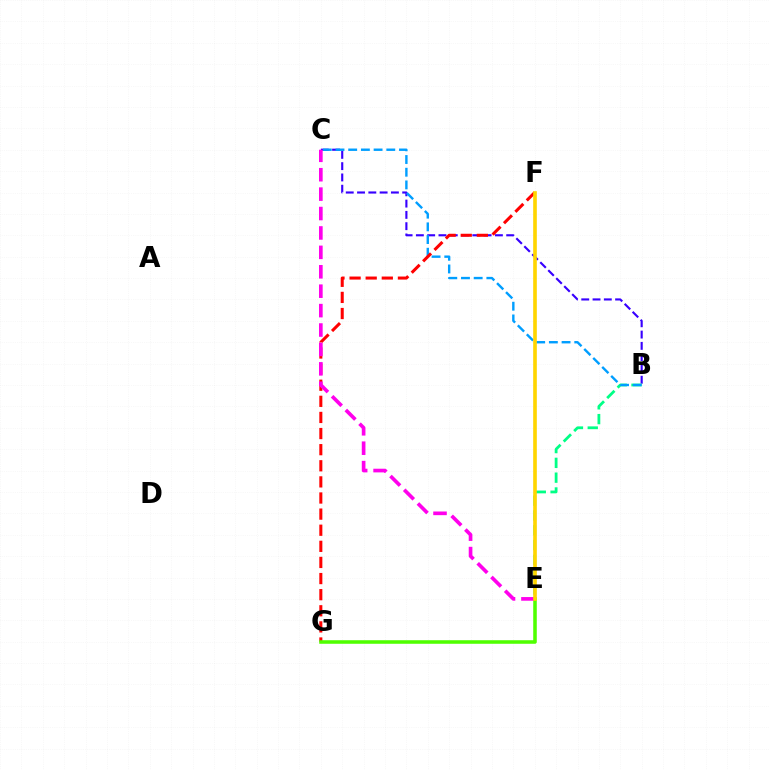{('B', 'C'): [{'color': '#3700ff', 'line_style': 'dashed', 'thickness': 1.53}, {'color': '#009eff', 'line_style': 'dashed', 'thickness': 1.73}], ('B', 'E'): [{'color': '#00ff86', 'line_style': 'dashed', 'thickness': 2.01}], ('F', 'G'): [{'color': '#ff0000', 'line_style': 'dashed', 'thickness': 2.19}], ('E', 'G'): [{'color': '#4fff00', 'line_style': 'solid', 'thickness': 2.55}], ('C', 'E'): [{'color': '#ff00ed', 'line_style': 'dashed', 'thickness': 2.64}], ('E', 'F'): [{'color': '#ffd500', 'line_style': 'solid', 'thickness': 2.62}]}